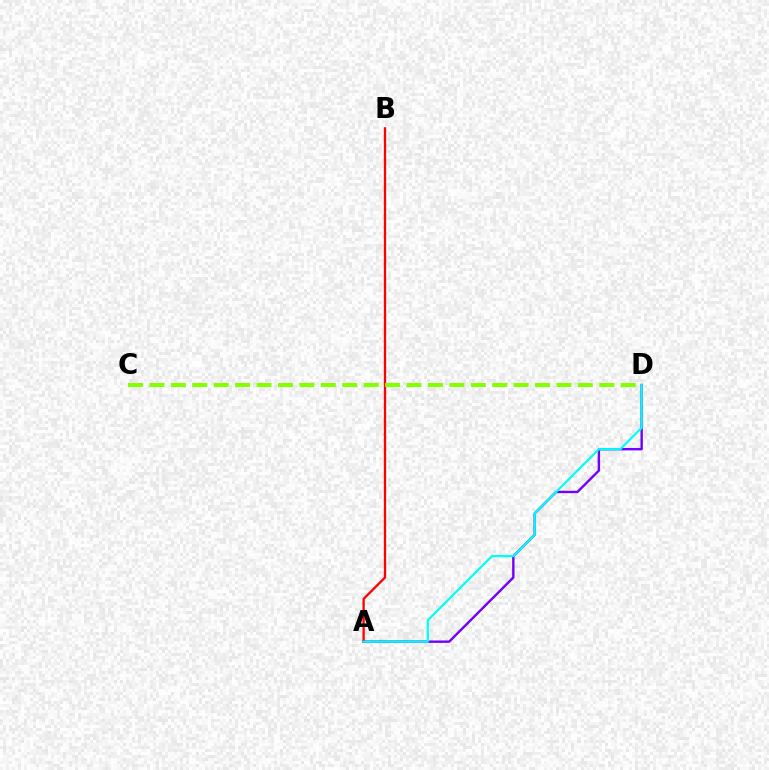{('A', 'D'): [{'color': '#7200ff', 'line_style': 'solid', 'thickness': 1.72}, {'color': '#00fff6', 'line_style': 'solid', 'thickness': 1.6}], ('A', 'B'): [{'color': '#ff0000', 'line_style': 'solid', 'thickness': 1.64}], ('C', 'D'): [{'color': '#84ff00', 'line_style': 'dashed', 'thickness': 2.91}]}